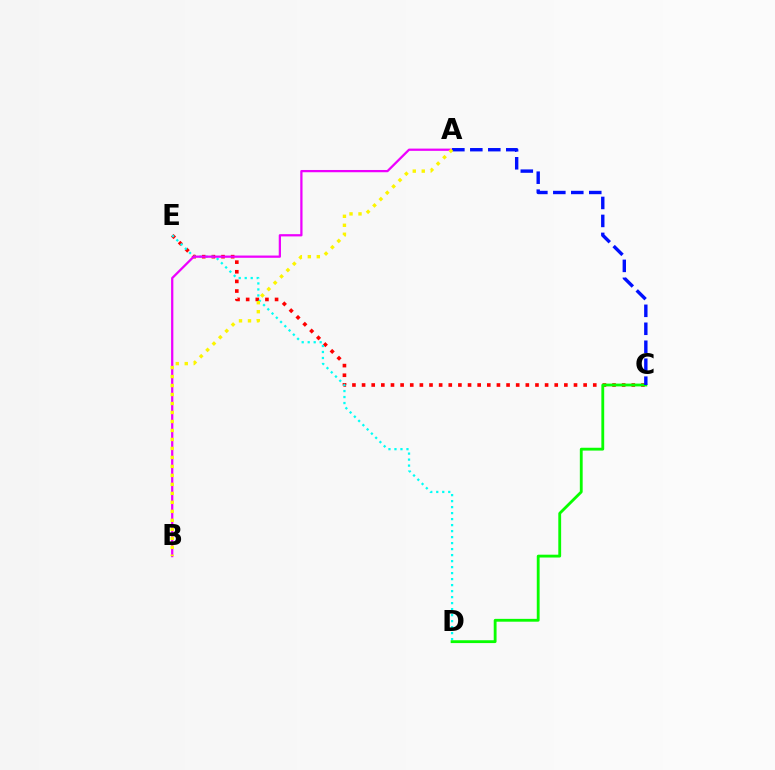{('C', 'E'): [{'color': '#ff0000', 'line_style': 'dotted', 'thickness': 2.62}], ('D', 'E'): [{'color': '#00fff6', 'line_style': 'dotted', 'thickness': 1.63}], ('C', 'D'): [{'color': '#08ff00', 'line_style': 'solid', 'thickness': 2.04}], ('A', 'B'): [{'color': '#ee00ff', 'line_style': 'solid', 'thickness': 1.62}, {'color': '#fcf500', 'line_style': 'dotted', 'thickness': 2.44}], ('A', 'C'): [{'color': '#0010ff', 'line_style': 'dashed', 'thickness': 2.44}]}